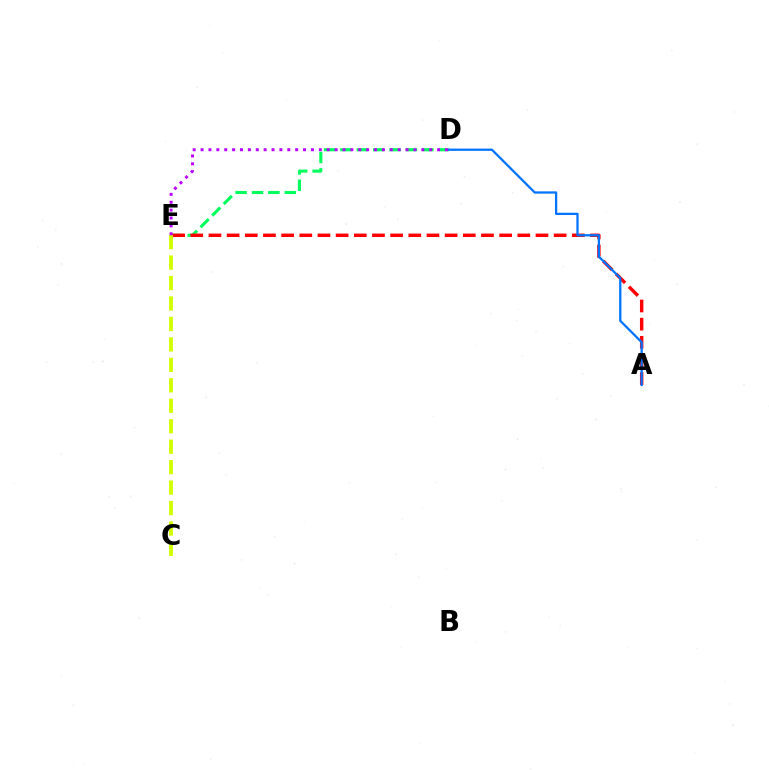{('D', 'E'): [{'color': '#00ff5c', 'line_style': 'dashed', 'thickness': 2.23}, {'color': '#b900ff', 'line_style': 'dotted', 'thickness': 2.14}], ('A', 'E'): [{'color': '#ff0000', 'line_style': 'dashed', 'thickness': 2.47}], ('A', 'D'): [{'color': '#0074ff', 'line_style': 'solid', 'thickness': 1.64}], ('C', 'E'): [{'color': '#d1ff00', 'line_style': 'dashed', 'thickness': 2.78}]}